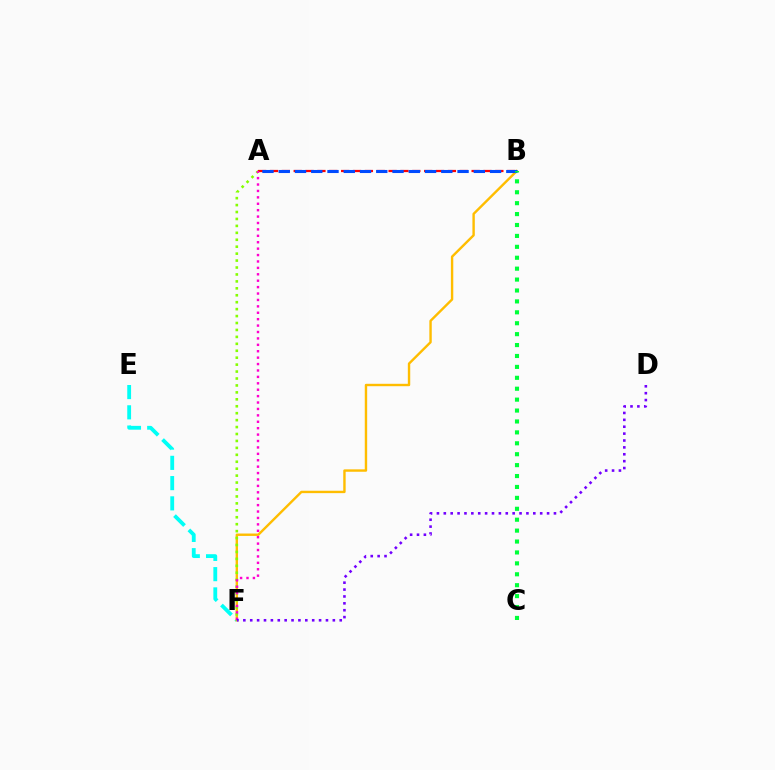{('A', 'B'): [{'color': '#ff0000', 'line_style': 'dashed', 'thickness': 1.61}, {'color': '#004bff', 'line_style': 'dashed', 'thickness': 2.21}], ('E', 'F'): [{'color': '#00fff6', 'line_style': 'dashed', 'thickness': 2.75}], ('B', 'F'): [{'color': '#ffbd00', 'line_style': 'solid', 'thickness': 1.73}], ('A', 'F'): [{'color': '#84ff00', 'line_style': 'dotted', 'thickness': 1.88}, {'color': '#ff00cf', 'line_style': 'dotted', 'thickness': 1.74}], ('B', 'C'): [{'color': '#00ff39', 'line_style': 'dotted', 'thickness': 2.97}], ('D', 'F'): [{'color': '#7200ff', 'line_style': 'dotted', 'thickness': 1.87}]}